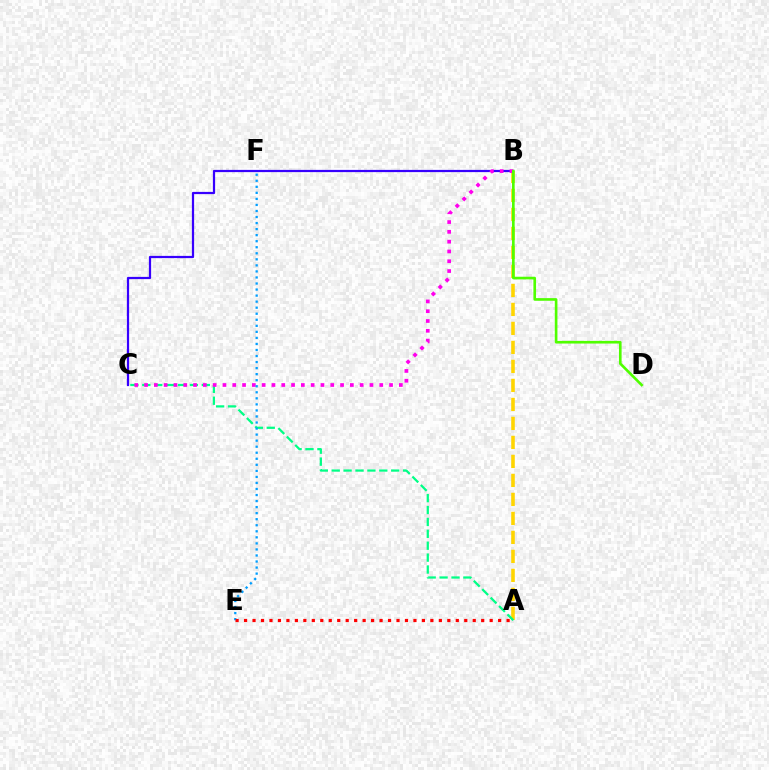{('A', 'B'): [{'color': '#ffd500', 'line_style': 'dashed', 'thickness': 2.58}], ('B', 'C'): [{'color': '#3700ff', 'line_style': 'solid', 'thickness': 1.6}, {'color': '#ff00ed', 'line_style': 'dotted', 'thickness': 2.66}], ('A', 'C'): [{'color': '#00ff86', 'line_style': 'dashed', 'thickness': 1.62}], ('E', 'F'): [{'color': '#009eff', 'line_style': 'dotted', 'thickness': 1.64}], ('B', 'D'): [{'color': '#4fff00', 'line_style': 'solid', 'thickness': 1.9}], ('A', 'E'): [{'color': '#ff0000', 'line_style': 'dotted', 'thickness': 2.3}]}